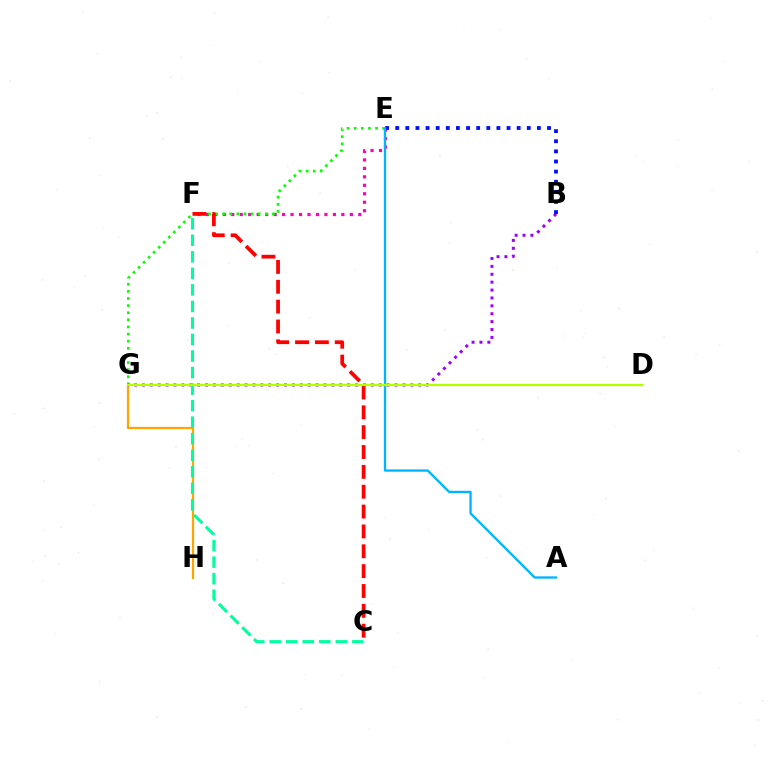{('G', 'H'): [{'color': '#ffa500', 'line_style': 'solid', 'thickness': 1.61}], ('E', 'F'): [{'color': '#ff00bd', 'line_style': 'dotted', 'thickness': 2.3}], ('E', 'G'): [{'color': '#08ff00', 'line_style': 'dotted', 'thickness': 1.93}], ('B', 'G'): [{'color': '#9b00ff', 'line_style': 'dotted', 'thickness': 2.15}], ('C', 'F'): [{'color': '#00ff9d', 'line_style': 'dashed', 'thickness': 2.25}, {'color': '#ff0000', 'line_style': 'dashed', 'thickness': 2.7}], ('B', 'E'): [{'color': '#0010ff', 'line_style': 'dotted', 'thickness': 2.75}], ('A', 'E'): [{'color': '#00b5ff', 'line_style': 'solid', 'thickness': 1.67}], ('D', 'G'): [{'color': '#b3ff00', 'line_style': 'solid', 'thickness': 1.61}]}